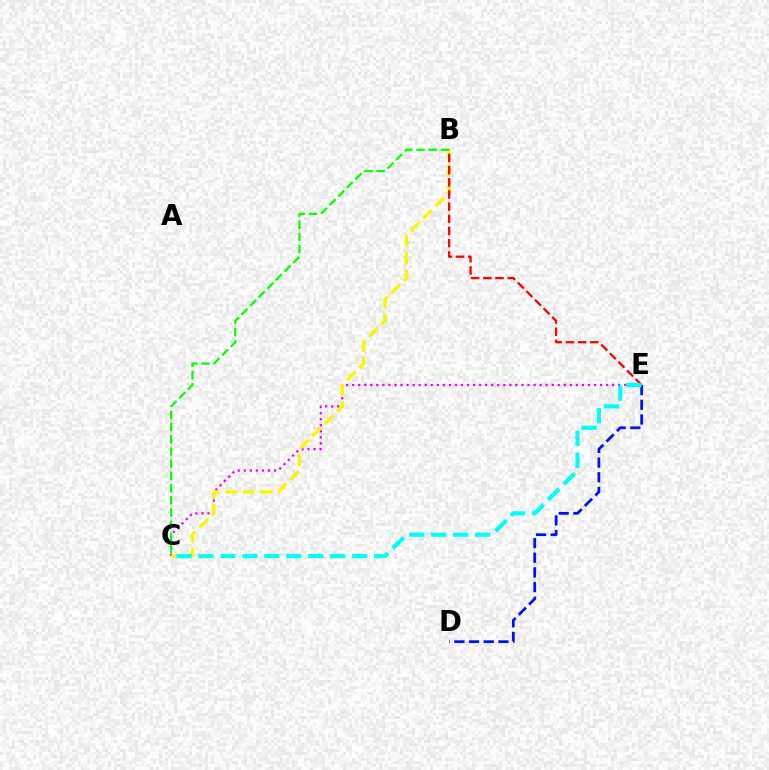{('C', 'E'): [{'color': '#ee00ff', 'line_style': 'dotted', 'thickness': 1.64}, {'color': '#00fff6', 'line_style': 'dashed', 'thickness': 2.98}], ('D', 'E'): [{'color': '#0010ff', 'line_style': 'dashed', 'thickness': 1.99}], ('B', 'C'): [{'color': '#fcf500', 'line_style': 'dashed', 'thickness': 2.39}, {'color': '#08ff00', 'line_style': 'dashed', 'thickness': 1.66}], ('B', 'E'): [{'color': '#ff0000', 'line_style': 'dashed', 'thickness': 1.65}]}